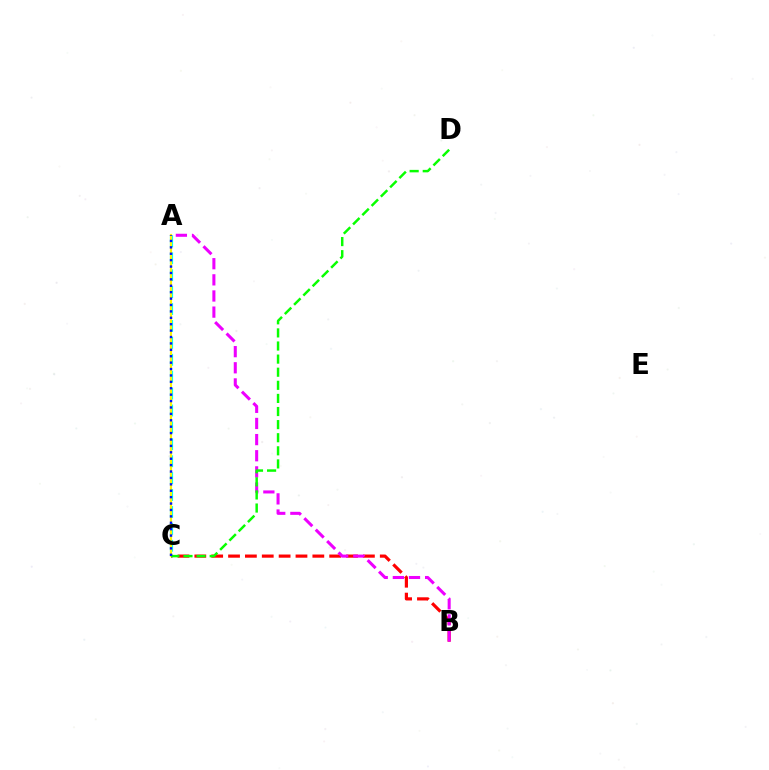{('B', 'C'): [{'color': '#ff0000', 'line_style': 'dashed', 'thickness': 2.29}], ('A', 'B'): [{'color': '#ee00ff', 'line_style': 'dashed', 'thickness': 2.19}], ('A', 'C'): [{'color': '#00fff6', 'line_style': 'dashed', 'thickness': 2.3}, {'color': '#fcf500', 'line_style': 'solid', 'thickness': 1.56}, {'color': '#0010ff', 'line_style': 'dotted', 'thickness': 1.74}], ('C', 'D'): [{'color': '#08ff00', 'line_style': 'dashed', 'thickness': 1.78}]}